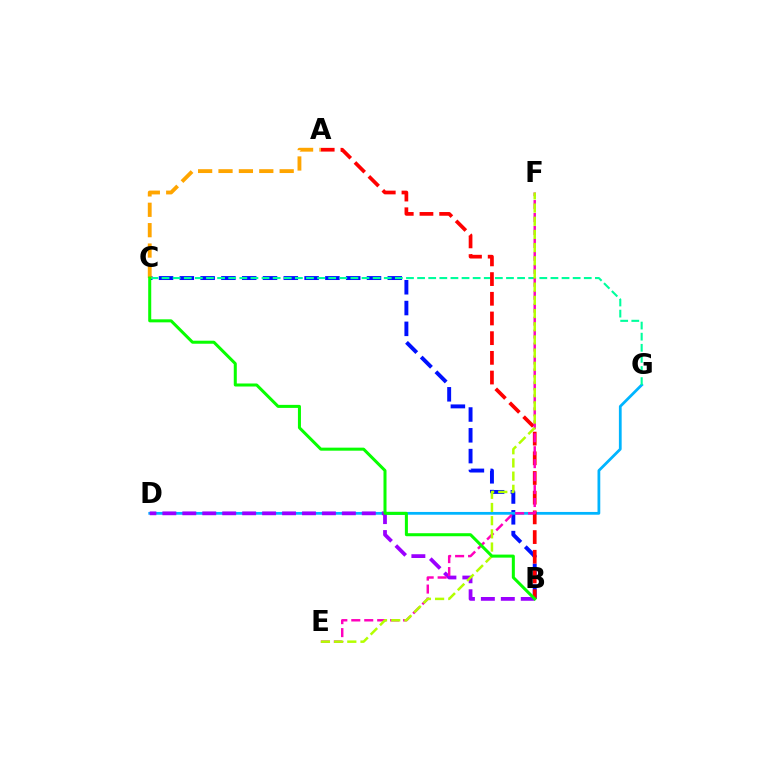{('B', 'C'): [{'color': '#0010ff', 'line_style': 'dashed', 'thickness': 2.83}, {'color': '#08ff00', 'line_style': 'solid', 'thickness': 2.18}], ('D', 'G'): [{'color': '#00b5ff', 'line_style': 'solid', 'thickness': 1.99}], ('C', 'G'): [{'color': '#00ff9d', 'line_style': 'dashed', 'thickness': 1.51}], ('A', 'B'): [{'color': '#ff0000', 'line_style': 'dashed', 'thickness': 2.68}], ('A', 'C'): [{'color': '#ffa500', 'line_style': 'dashed', 'thickness': 2.77}], ('B', 'D'): [{'color': '#9b00ff', 'line_style': 'dashed', 'thickness': 2.71}], ('E', 'F'): [{'color': '#ff00bd', 'line_style': 'dashed', 'thickness': 1.76}, {'color': '#b3ff00', 'line_style': 'dashed', 'thickness': 1.79}]}